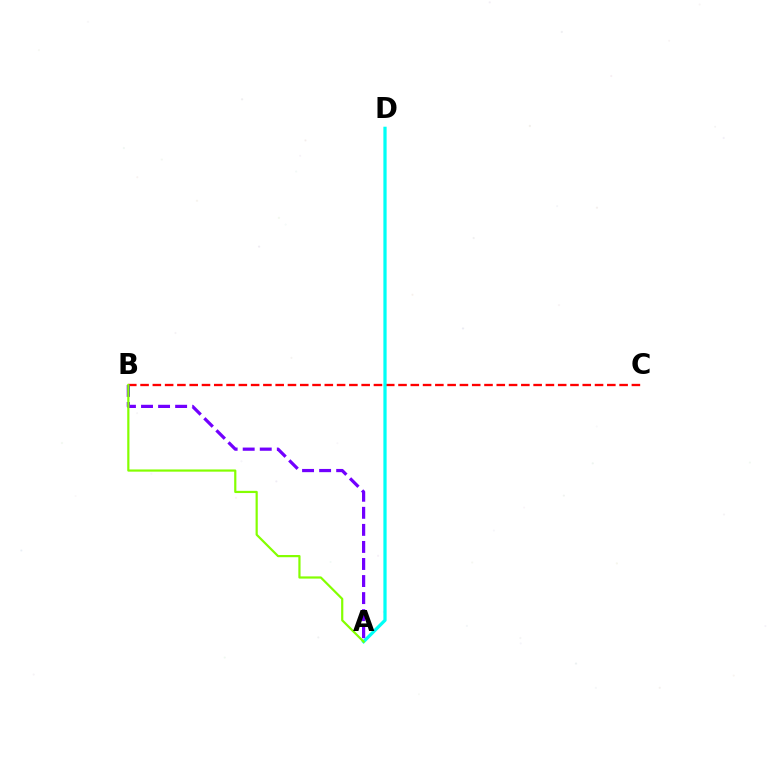{('B', 'C'): [{'color': '#ff0000', 'line_style': 'dashed', 'thickness': 1.67}], ('A', 'D'): [{'color': '#00fff6', 'line_style': 'solid', 'thickness': 2.33}], ('A', 'B'): [{'color': '#7200ff', 'line_style': 'dashed', 'thickness': 2.32}, {'color': '#84ff00', 'line_style': 'solid', 'thickness': 1.59}]}